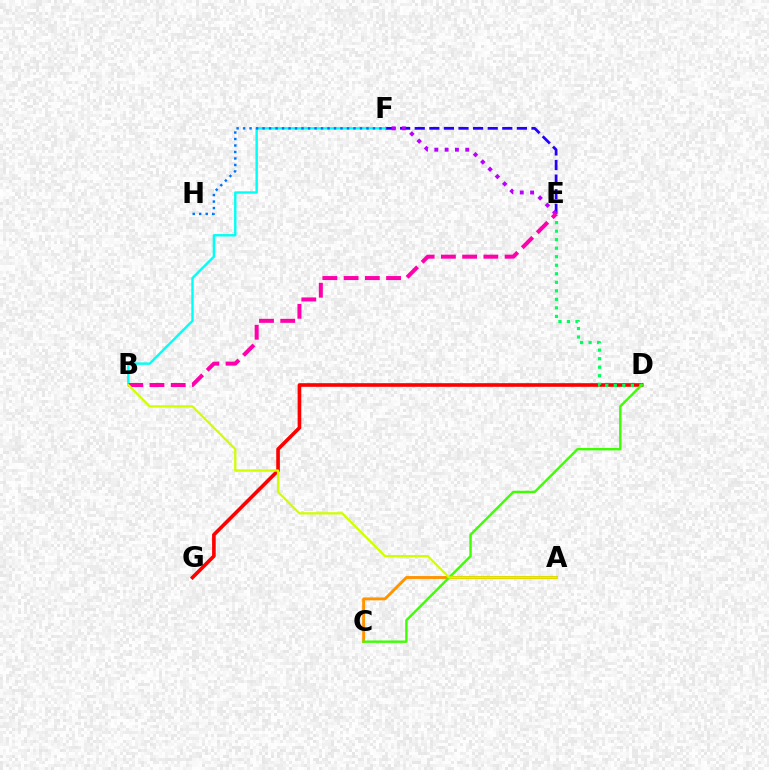{('E', 'F'): [{'color': '#2500ff', 'line_style': 'dashed', 'thickness': 1.98}, {'color': '#b900ff', 'line_style': 'dotted', 'thickness': 2.8}], ('B', 'F'): [{'color': '#00fff6', 'line_style': 'solid', 'thickness': 1.73}], ('D', 'G'): [{'color': '#ff0000', 'line_style': 'solid', 'thickness': 2.62}], ('D', 'E'): [{'color': '#00ff5c', 'line_style': 'dotted', 'thickness': 2.32}], ('A', 'C'): [{'color': '#ff9400', 'line_style': 'solid', 'thickness': 2.08}], ('F', 'H'): [{'color': '#0074ff', 'line_style': 'dotted', 'thickness': 1.76}], ('B', 'E'): [{'color': '#ff00ac', 'line_style': 'dashed', 'thickness': 2.88}], ('C', 'D'): [{'color': '#3dff00', 'line_style': 'solid', 'thickness': 1.72}], ('A', 'B'): [{'color': '#d1ff00', 'line_style': 'solid', 'thickness': 1.64}]}